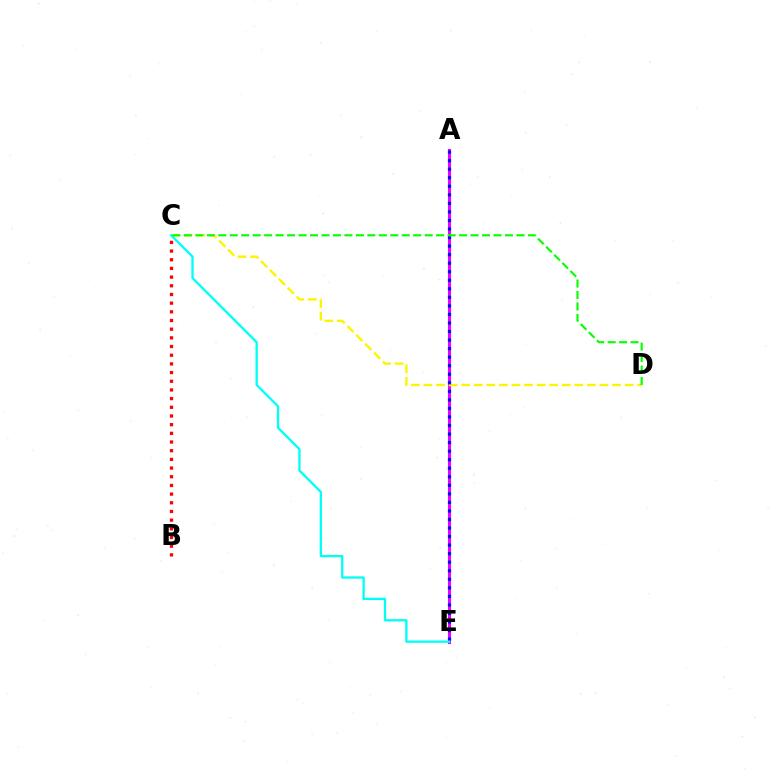{('A', 'E'): [{'color': '#ee00ff', 'line_style': 'solid', 'thickness': 2.19}, {'color': '#0010ff', 'line_style': 'dotted', 'thickness': 2.32}], ('C', 'D'): [{'color': '#fcf500', 'line_style': 'dashed', 'thickness': 1.71}, {'color': '#08ff00', 'line_style': 'dashed', 'thickness': 1.56}], ('B', 'C'): [{'color': '#ff0000', 'line_style': 'dotted', 'thickness': 2.36}], ('C', 'E'): [{'color': '#00fff6', 'line_style': 'solid', 'thickness': 1.66}]}